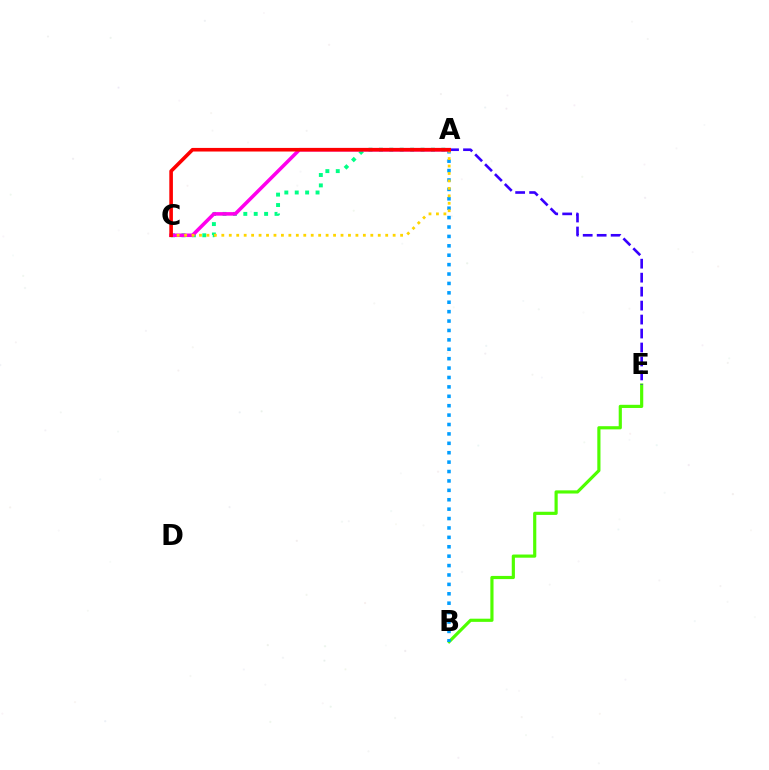{('B', 'E'): [{'color': '#4fff00', 'line_style': 'solid', 'thickness': 2.28}], ('A', 'C'): [{'color': '#00ff86', 'line_style': 'dotted', 'thickness': 2.83}, {'color': '#ff00ed', 'line_style': 'solid', 'thickness': 2.56}, {'color': '#ffd500', 'line_style': 'dotted', 'thickness': 2.02}, {'color': '#ff0000', 'line_style': 'solid', 'thickness': 2.59}], ('A', 'B'): [{'color': '#009eff', 'line_style': 'dotted', 'thickness': 2.56}], ('A', 'E'): [{'color': '#3700ff', 'line_style': 'dashed', 'thickness': 1.9}]}